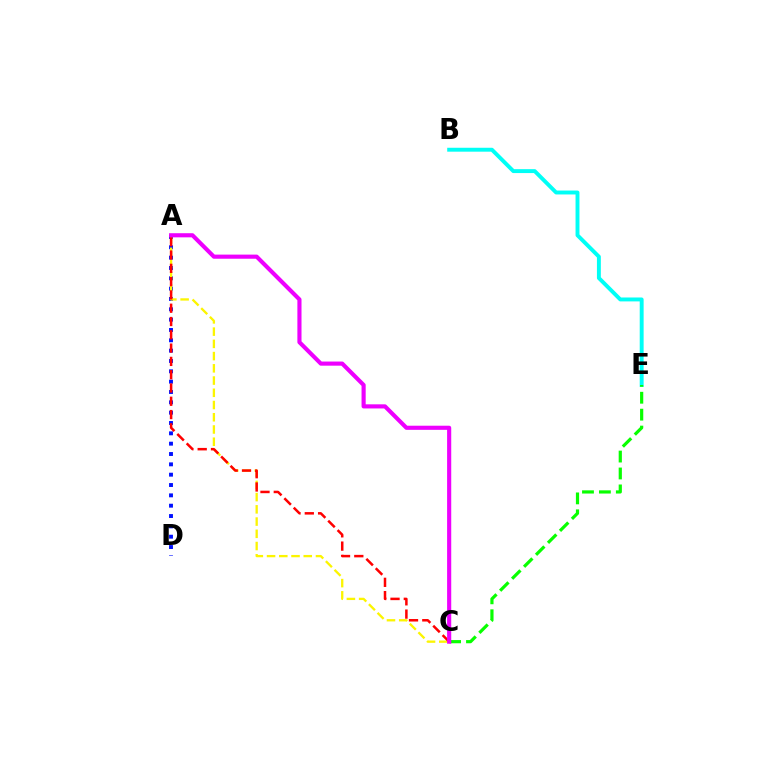{('A', 'D'): [{'color': '#0010ff', 'line_style': 'dotted', 'thickness': 2.81}], ('B', 'E'): [{'color': '#00fff6', 'line_style': 'solid', 'thickness': 2.82}], ('A', 'C'): [{'color': '#fcf500', 'line_style': 'dashed', 'thickness': 1.66}, {'color': '#ff0000', 'line_style': 'dashed', 'thickness': 1.81}, {'color': '#ee00ff', 'line_style': 'solid', 'thickness': 2.97}], ('C', 'E'): [{'color': '#08ff00', 'line_style': 'dashed', 'thickness': 2.3}]}